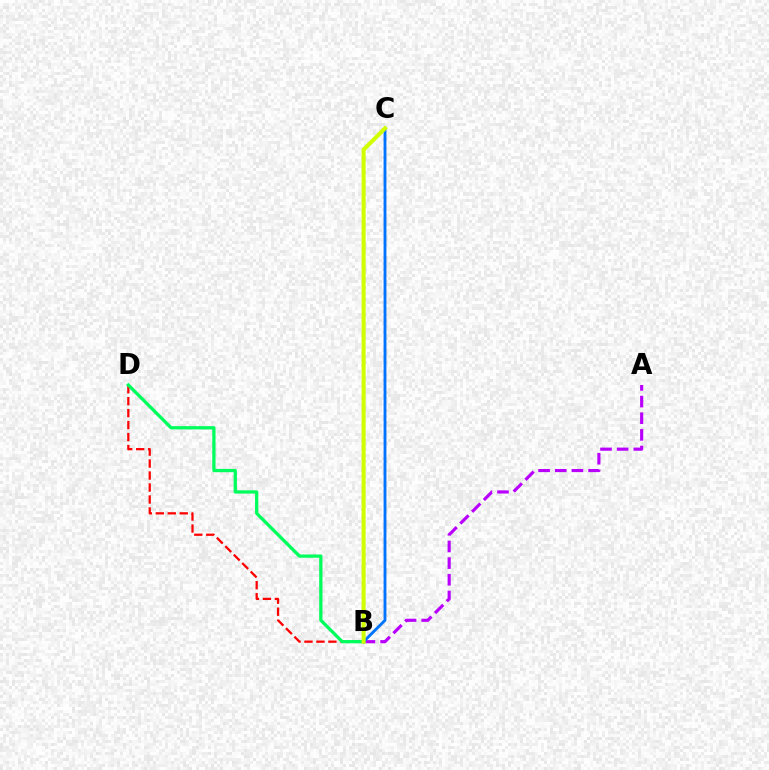{('B', 'D'): [{'color': '#ff0000', 'line_style': 'dashed', 'thickness': 1.63}, {'color': '#00ff5c', 'line_style': 'solid', 'thickness': 2.36}], ('A', 'B'): [{'color': '#b900ff', 'line_style': 'dashed', 'thickness': 2.26}], ('B', 'C'): [{'color': '#0074ff', 'line_style': 'solid', 'thickness': 2.05}, {'color': '#d1ff00', 'line_style': 'solid', 'thickness': 2.9}]}